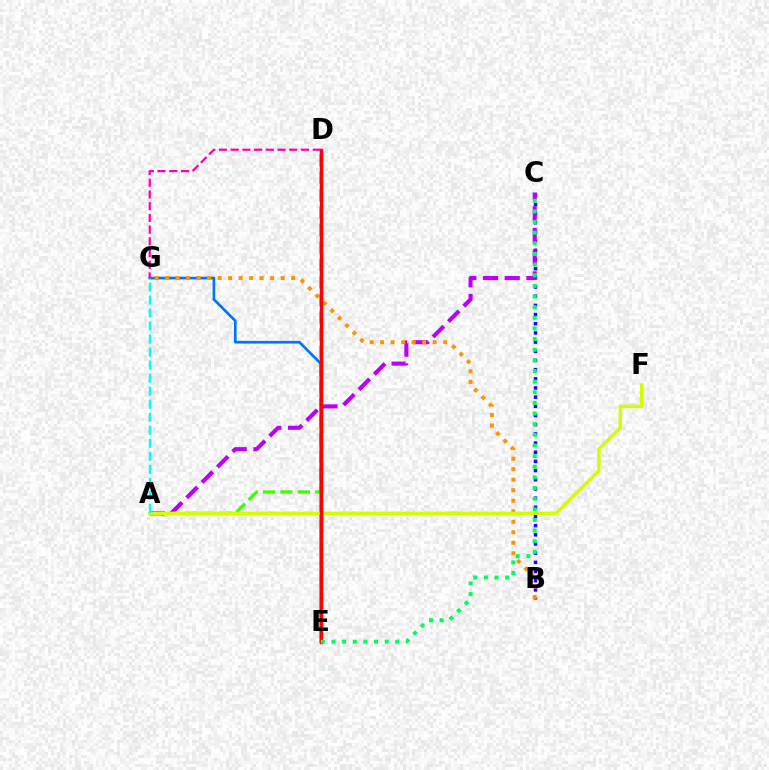{('B', 'C'): [{'color': '#2500ff', 'line_style': 'dotted', 'thickness': 2.49}], ('A', 'D'): [{'color': '#3dff00', 'line_style': 'dashed', 'thickness': 2.37}], ('E', 'G'): [{'color': '#0074ff', 'line_style': 'solid', 'thickness': 1.93}], ('A', 'C'): [{'color': '#b900ff', 'line_style': 'dashed', 'thickness': 2.95}], ('B', 'G'): [{'color': '#ff9400', 'line_style': 'dotted', 'thickness': 2.85}], ('A', 'F'): [{'color': '#d1ff00', 'line_style': 'solid', 'thickness': 2.48}], ('A', 'G'): [{'color': '#00fff6', 'line_style': 'dashed', 'thickness': 1.77}], ('D', 'E'): [{'color': '#ff0000', 'line_style': 'solid', 'thickness': 2.49}], ('D', 'G'): [{'color': '#ff00ac', 'line_style': 'dashed', 'thickness': 1.59}], ('C', 'E'): [{'color': '#00ff5c', 'line_style': 'dotted', 'thickness': 2.89}]}